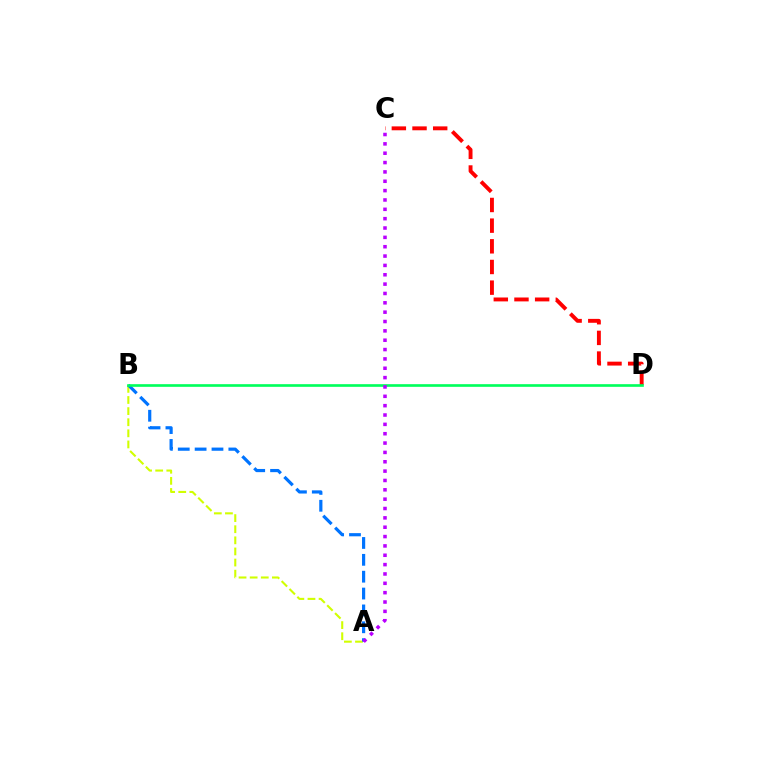{('A', 'B'): [{'color': '#d1ff00', 'line_style': 'dashed', 'thickness': 1.51}, {'color': '#0074ff', 'line_style': 'dashed', 'thickness': 2.29}], ('C', 'D'): [{'color': '#ff0000', 'line_style': 'dashed', 'thickness': 2.81}], ('B', 'D'): [{'color': '#00ff5c', 'line_style': 'solid', 'thickness': 1.91}], ('A', 'C'): [{'color': '#b900ff', 'line_style': 'dotted', 'thickness': 2.54}]}